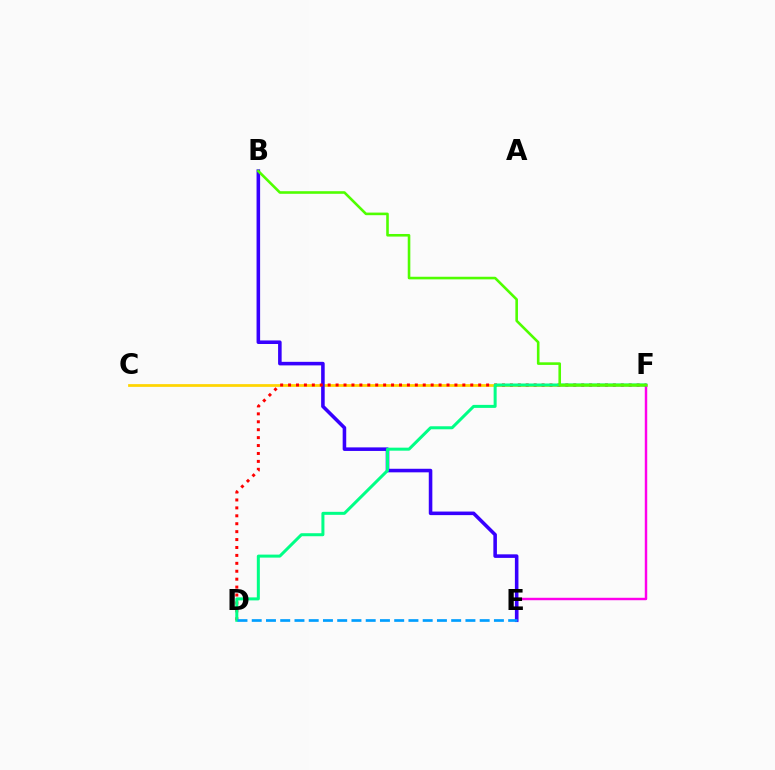{('C', 'F'): [{'color': '#ffd500', 'line_style': 'solid', 'thickness': 1.97}], ('E', 'F'): [{'color': '#ff00ed', 'line_style': 'solid', 'thickness': 1.75}], ('B', 'E'): [{'color': '#3700ff', 'line_style': 'solid', 'thickness': 2.56}], ('D', 'F'): [{'color': '#ff0000', 'line_style': 'dotted', 'thickness': 2.15}, {'color': '#00ff86', 'line_style': 'solid', 'thickness': 2.17}], ('B', 'F'): [{'color': '#4fff00', 'line_style': 'solid', 'thickness': 1.87}], ('D', 'E'): [{'color': '#009eff', 'line_style': 'dashed', 'thickness': 1.94}]}